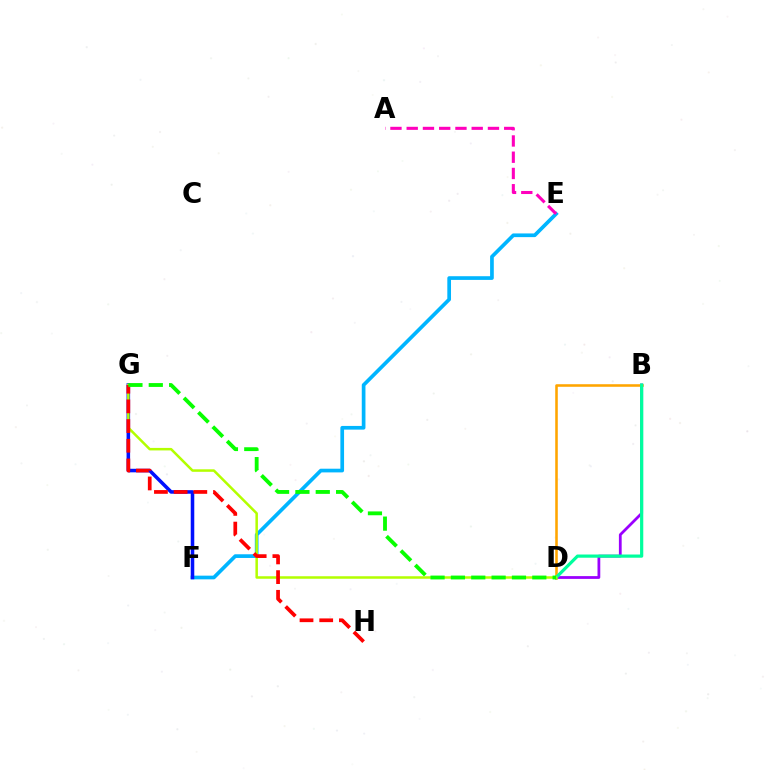{('B', 'D'): [{'color': '#9b00ff', 'line_style': 'solid', 'thickness': 1.99}, {'color': '#ffa500', 'line_style': 'solid', 'thickness': 1.85}, {'color': '#00ff9d', 'line_style': 'solid', 'thickness': 2.31}], ('E', 'F'): [{'color': '#00b5ff', 'line_style': 'solid', 'thickness': 2.66}], ('F', 'G'): [{'color': '#0010ff', 'line_style': 'solid', 'thickness': 2.55}], ('D', 'G'): [{'color': '#b3ff00', 'line_style': 'solid', 'thickness': 1.81}, {'color': '#08ff00', 'line_style': 'dashed', 'thickness': 2.76}], ('G', 'H'): [{'color': '#ff0000', 'line_style': 'dashed', 'thickness': 2.68}], ('A', 'E'): [{'color': '#ff00bd', 'line_style': 'dashed', 'thickness': 2.21}]}